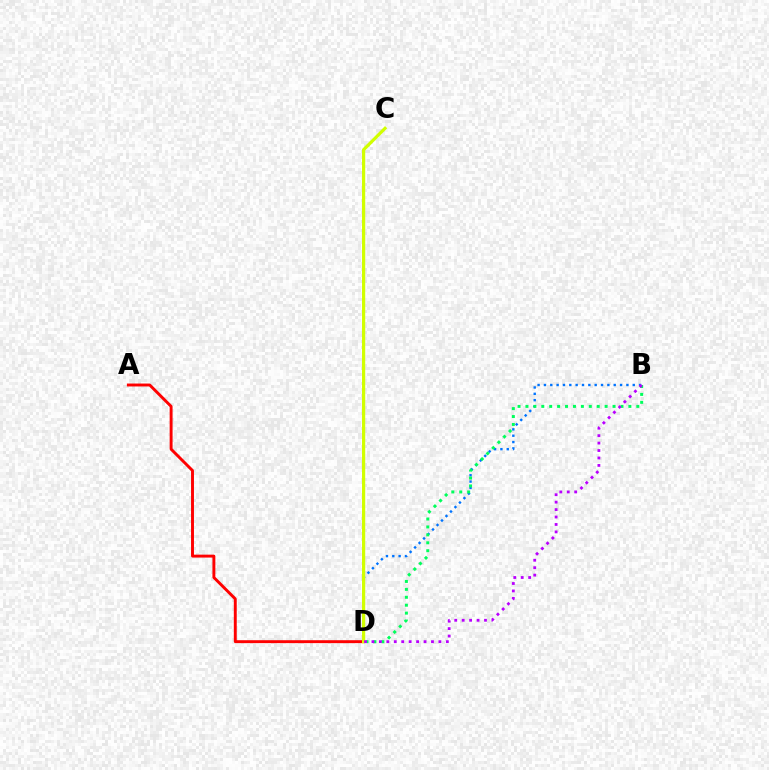{('A', 'D'): [{'color': '#ff0000', 'line_style': 'solid', 'thickness': 2.1}], ('B', 'D'): [{'color': '#0074ff', 'line_style': 'dotted', 'thickness': 1.72}, {'color': '#00ff5c', 'line_style': 'dotted', 'thickness': 2.15}, {'color': '#b900ff', 'line_style': 'dotted', 'thickness': 2.02}], ('C', 'D'): [{'color': '#d1ff00', 'line_style': 'solid', 'thickness': 2.3}]}